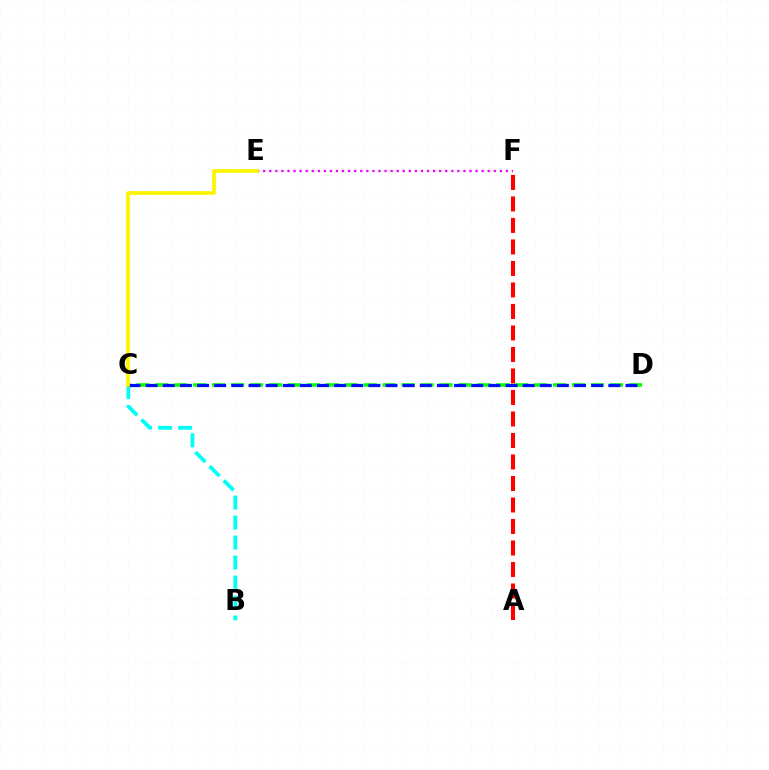{('B', 'C'): [{'color': '#00fff6', 'line_style': 'dashed', 'thickness': 2.72}], ('E', 'F'): [{'color': '#ee00ff', 'line_style': 'dotted', 'thickness': 1.65}], ('C', 'D'): [{'color': '#08ff00', 'line_style': 'dashed', 'thickness': 2.57}, {'color': '#0010ff', 'line_style': 'dashed', 'thickness': 2.33}], ('A', 'F'): [{'color': '#ff0000', 'line_style': 'dashed', 'thickness': 2.92}], ('C', 'E'): [{'color': '#fcf500', 'line_style': 'solid', 'thickness': 2.67}]}